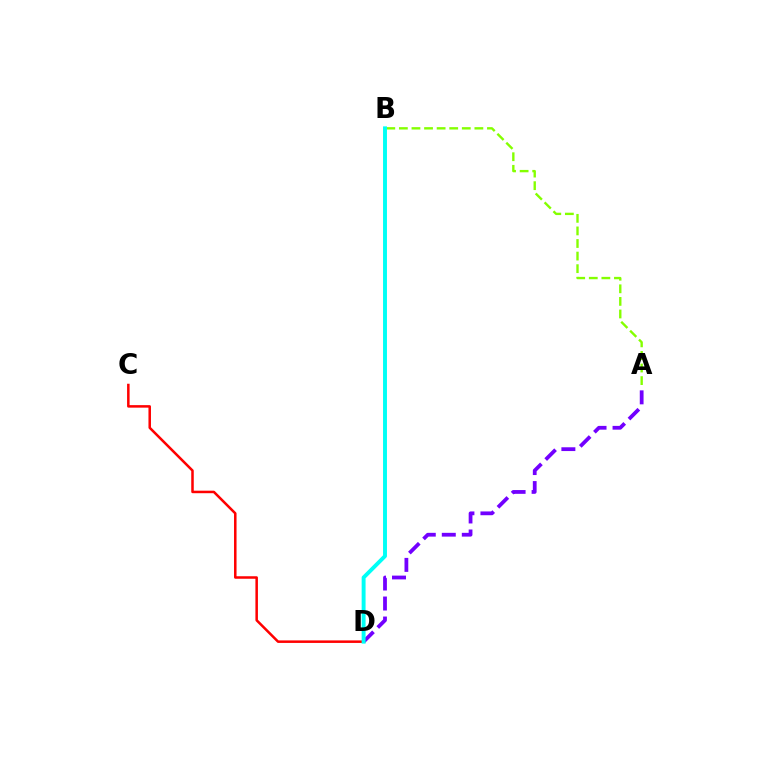{('A', 'D'): [{'color': '#7200ff', 'line_style': 'dashed', 'thickness': 2.72}], ('C', 'D'): [{'color': '#ff0000', 'line_style': 'solid', 'thickness': 1.81}], ('A', 'B'): [{'color': '#84ff00', 'line_style': 'dashed', 'thickness': 1.71}], ('B', 'D'): [{'color': '#00fff6', 'line_style': 'solid', 'thickness': 2.82}]}